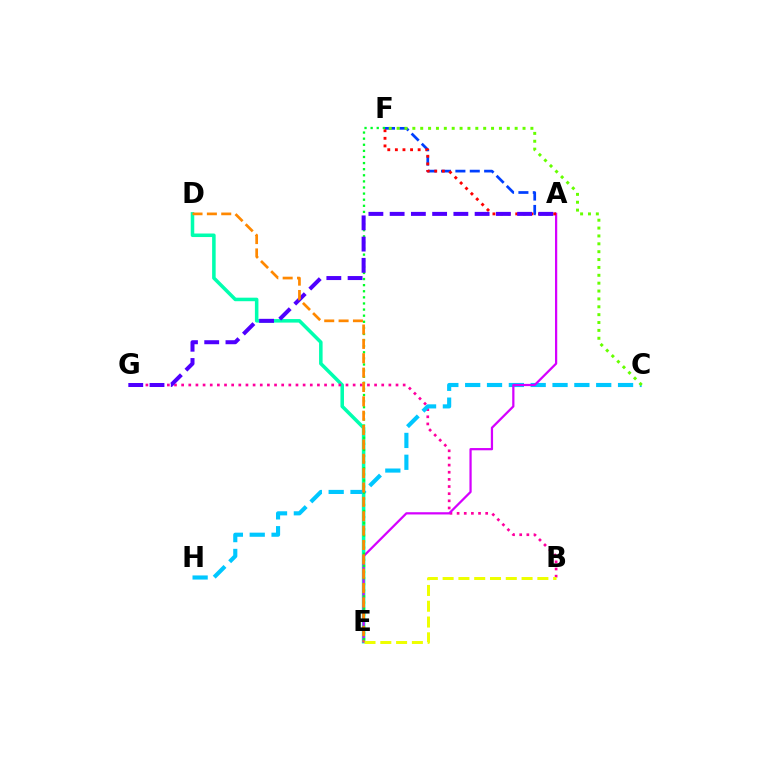{('A', 'F'): [{'color': '#003fff', 'line_style': 'dashed', 'thickness': 1.95}, {'color': '#ff0000', 'line_style': 'dotted', 'thickness': 2.06}], ('D', 'E'): [{'color': '#00ffaf', 'line_style': 'solid', 'thickness': 2.54}, {'color': '#ff8800', 'line_style': 'dashed', 'thickness': 1.95}], ('B', 'G'): [{'color': '#ff00a0', 'line_style': 'dotted', 'thickness': 1.94}], ('C', 'H'): [{'color': '#00c7ff', 'line_style': 'dashed', 'thickness': 2.97}], ('A', 'E'): [{'color': '#d600ff', 'line_style': 'solid', 'thickness': 1.61}], ('E', 'F'): [{'color': '#00ff27', 'line_style': 'dotted', 'thickness': 1.66}], ('A', 'G'): [{'color': '#4f00ff', 'line_style': 'dashed', 'thickness': 2.89}], ('B', 'E'): [{'color': '#eeff00', 'line_style': 'dashed', 'thickness': 2.15}], ('C', 'F'): [{'color': '#66ff00', 'line_style': 'dotted', 'thickness': 2.14}]}